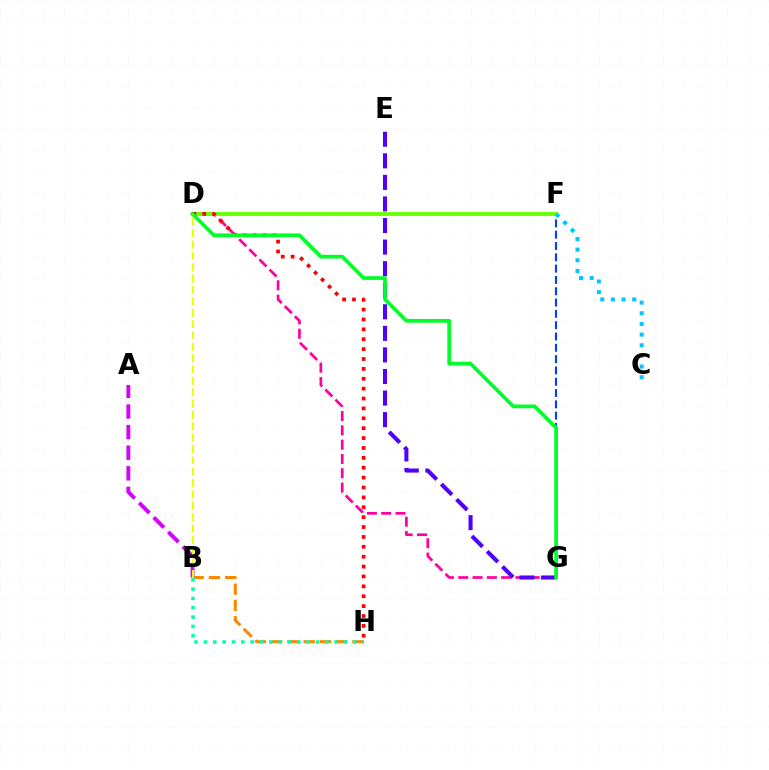{('D', 'G'): [{'color': '#ff00a0', 'line_style': 'dashed', 'thickness': 1.94}, {'color': '#00ff27', 'line_style': 'solid', 'thickness': 2.66}], ('F', 'G'): [{'color': '#003fff', 'line_style': 'dashed', 'thickness': 1.54}], ('D', 'F'): [{'color': '#66ff00', 'line_style': 'solid', 'thickness': 2.77}], ('E', 'G'): [{'color': '#4f00ff', 'line_style': 'dashed', 'thickness': 2.93}], ('D', 'H'): [{'color': '#ff0000', 'line_style': 'dotted', 'thickness': 2.69}], ('C', 'F'): [{'color': '#00c7ff', 'line_style': 'dotted', 'thickness': 2.89}], ('B', 'H'): [{'color': '#ff8800', 'line_style': 'dashed', 'thickness': 2.21}, {'color': '#00ffaf', 'line_style': 'dotted', 'thickness': 2.54}], ('A', 'B'): [{'color': '#d600ff', 'line_style': 'dashed', 'thickness': 2.8}], ('B', 'D'): [{'color': '#eeff00', 'line_style': 'dashed', 'thickness': 1.54}]}